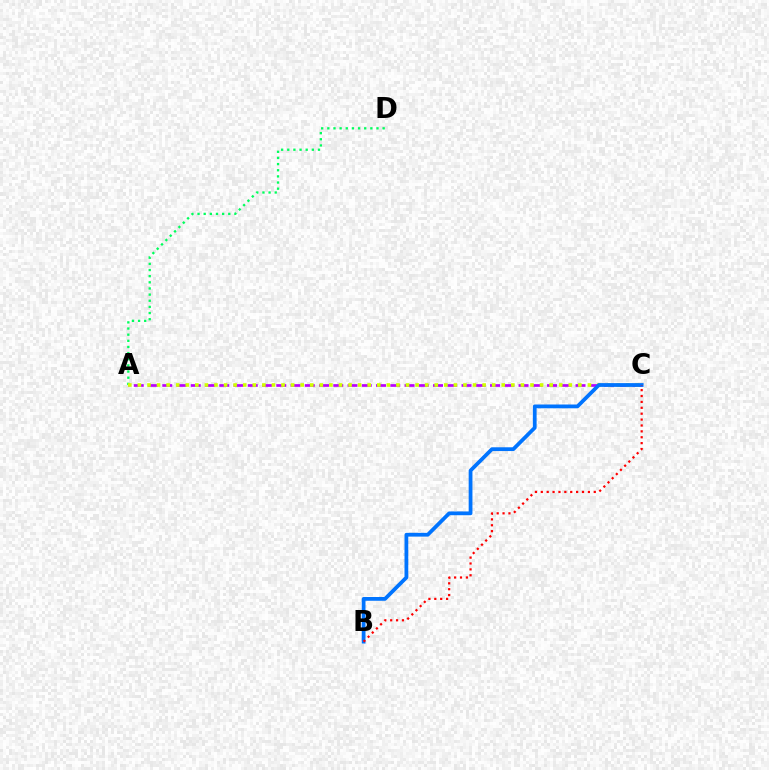{('A', 'C'): [{'color': '#b900ff', 'line_style': 'dashed', 'thickness': 1.94}, {'color': '#d1ff00', 'line_style': 'dotted', 'thickness': 2.6}], ('A', 'D'): [{'color': '#00ff5c', 'line_style': 'dotted', 'thickness': 1.67}], ('B', 'C'): [{'color': '#0074ff', 'line_style': 'solid', 'thickness': 2.72}, {'color': '#ff0000', 'line_style': 'dotted', 'thickness': 1.6}]}